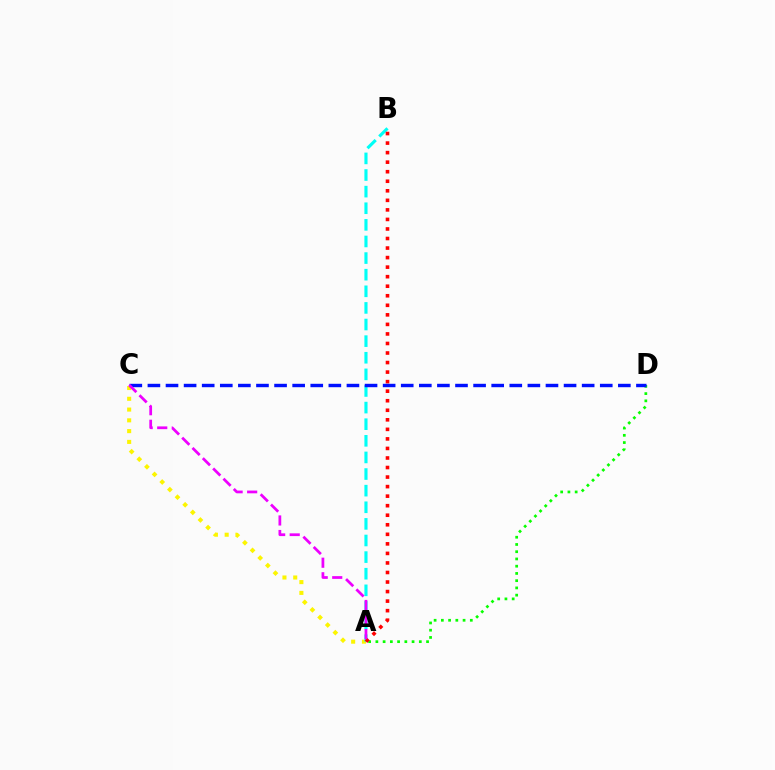{('A', 'D'): [{'color': '#08ff00', 'line_style': 'dotted', 'thickness': 1.97}], ('A', 'C'): [{'color': '#fcf500', 'line_style': 'dotted', 'thickness': 2.93}, {'color': '#ee00ff', 'line_style': 'dashed', 'thickness': 1.98}], ('A', 'B'): [{'color': '#00fff6', 'line_style': 'dashed', 'thickness': 2.26}, {'color': '#ff0000', 'line_style': 'dotted', 'thickness': 2.59}], ('C', 'D'): [{'color': '#0010ff', 'line_style': 'dashed', 'thickness': 2.46}]}